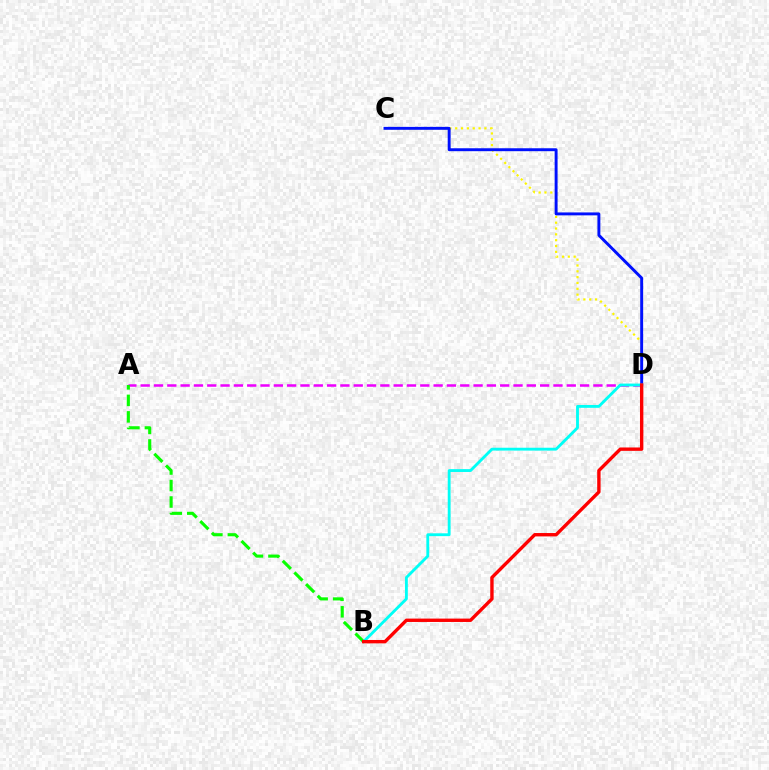{('A', 'D'): [{'color': '#ee00ff', 'line_style': 'dashed', 'thickness': 1.81}], ('A', 'B'): [{'color': '#08ff00', 'line_style': 'dashed', 'thickness': 2.24}], ('C', 'D'): [{'color': '#fcf500', 'line_style': 'dotted', 'thickness': 1.59}, {'color': '#0010ff', 'line_style': 'solid', 'thickness': 2.11}], ('B', 'D'): [{'color': '#00fff6', 'line_style': 'solid', 'thickness': 2.05}, {'color': '#ff0000', 'line_style': 'solid', 'thickness': 2.43}]}